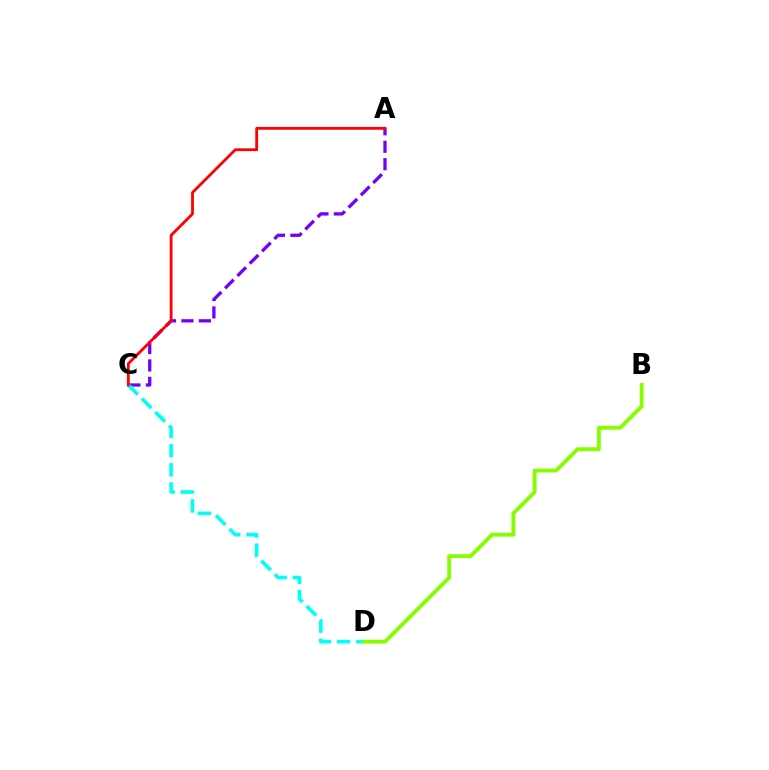{('A', 'C'): [{'color': '#7200ff', 'line_style': 'dashed', 'thickness': 2.37}, {'color': '#ff0000', 'line_style': 'solid', 'thickness': 2.02}], ('C', 'D'): [{'color': '#00fff6', 'line_style': 'dashed', 'thickness': 2.6}], ('B', 'D'): [{'color': '#84ff00', 'line_style': 'solid', 'thickness': 2.76}]}